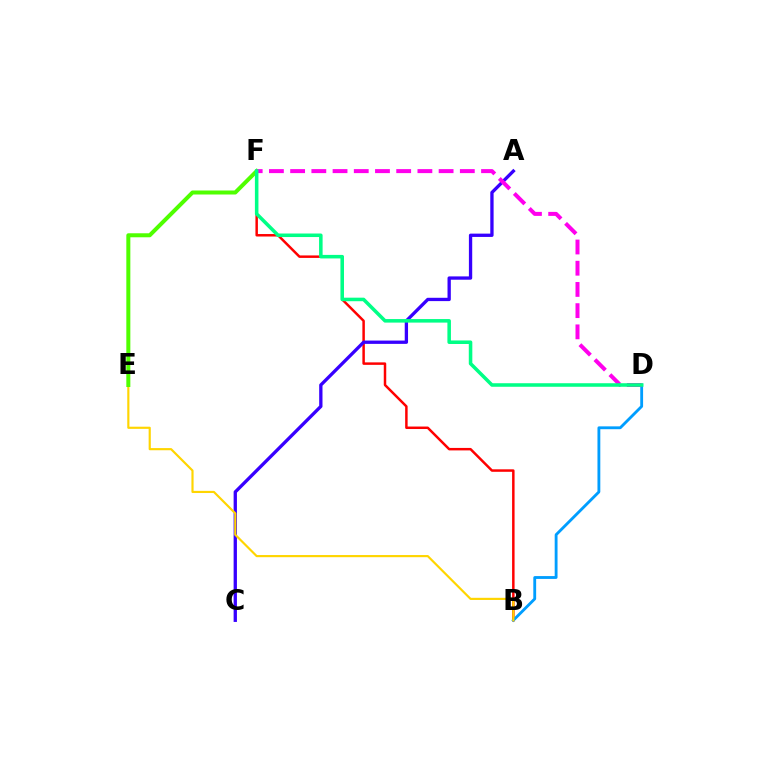{('B', 'F'): [{'color': '#ff0000', 'line_style': 'solid', 'thickness': 1.79}], ('B', 'D'): [{'color': '#009eff', 'line_style': 'solid', 'thickness': 2.04}], ('A', 'C'): [{'color': '#3700ff', 'line_style': 'solid', 'thickness': 2.38}], ('B', 'E'): [{'color': '#ffd500', 'line_style': 'solid', 'thickness': 1.56}], ('E', 'F'): [{'color': '#4fff00', 'line_style': 'solid', 'thickness': 2.89}], ('D', 'F'): [{'color': '#ff00ed', 'line_style': 'dashed', 'thickness': 2.88}, {'color': '#00ff86', 'line_style': 'solid', 'thickness': 2.55}]}